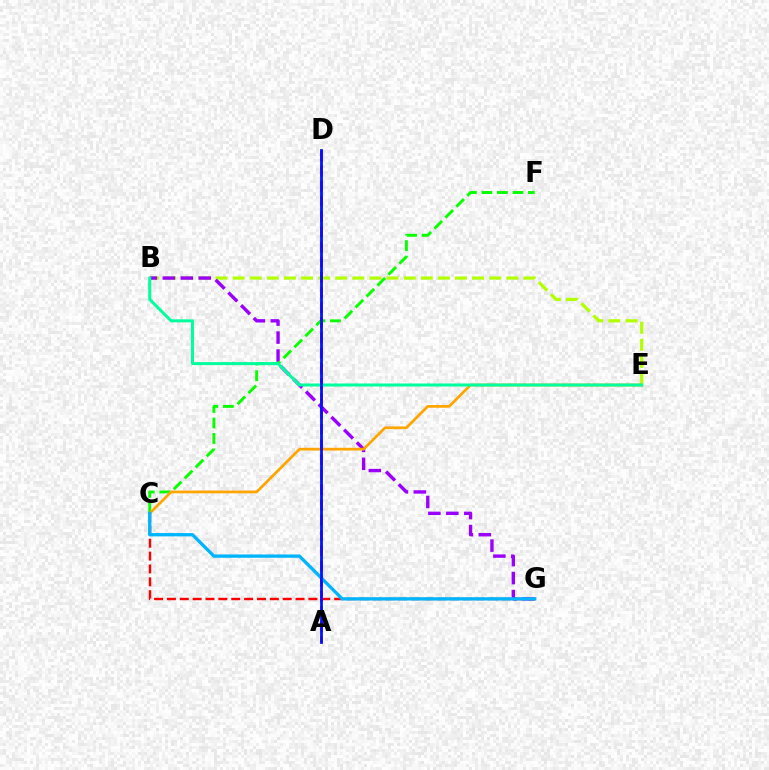{('B', 'E'): [{'color': '#b3ff00', 'line_style': 'dashed', 'thickness': 2.32}, {'color': '#00ff9d', 'line_style': 'solid', 'thickness': 2.17}], ('B', 'G'): [{'color': '#9b00ff', 'line_style': 'dashed', 'thickness': 2.44}], ('C', 'F'): [{'color': '#08ff00', 'line_style': 'dashed', 'thickness': 2.11}], ('C', 'G'): [{'color': '#ff0000', 'line_style': 'dashed', 'thickness': 1.75}, {'color': '#00b5ff', 'line_style': 'solid', 'thickness': 2.38}], ('C', 'E'): [{'color': '#ffa500', 'line_style': 'solid', 'thickness': 1.97}], ('A', 'D'): [{'color': '#ff00bd', 'line_style': 'dashed', 'thickness': 2.06}, {'color': '#0010ff', 'line_style': 'solid', 'thickness': 1.99}]}